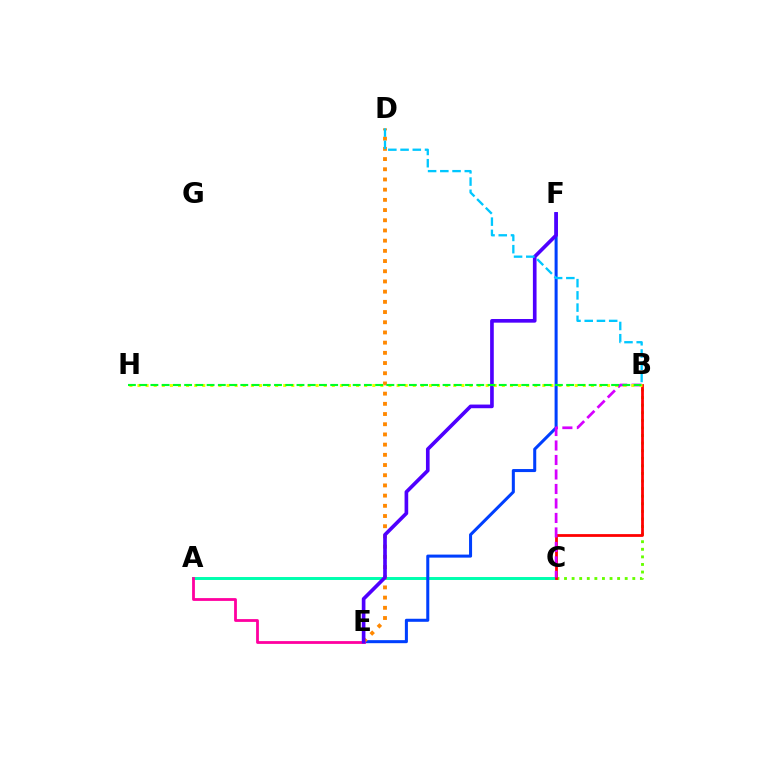{('A', 'C'): [{'color': '#00ffaf', 'line_style': 'solid', 'thickness': 2.14}], ('B', 'C'): [{'color': '#66ff00', 'line_style': 'dotted', 'thickness': 2.06}, {'color': '#ff0000', 'line_style': 'solid', 'thickness': 2.0}, {'color': '#d600ff', 'line_style': 'dashed', 'thickness': 1.97}], ('E', 'F'): [{'color': '#003fff', 'line_style': 'solid', 'thickness': 2.19}, {'color': '#4f00ff', 'line_style': 'solid', 'thickness': 2.63}], ('D', 'E'): [{'color': '#ff8800', 'line_style': 'dotted', 'thickness': 2.77}], ('A', 'E'): [{'color': '#ff00a0', 'line_style': 'solid', 'thickness': 2.01}], ('B', 'D'): [{'color': '#00c7ff', 'line_style': 'dashed', 'thickness': 1.66}], ('B', 'H'): [{'color': '#eeff00', 'line_style': 'dotted', 'thickness': 2.2}, {'color': '#00ff27', 'line_style': 'dashed', 'thickness': 1.53}]}